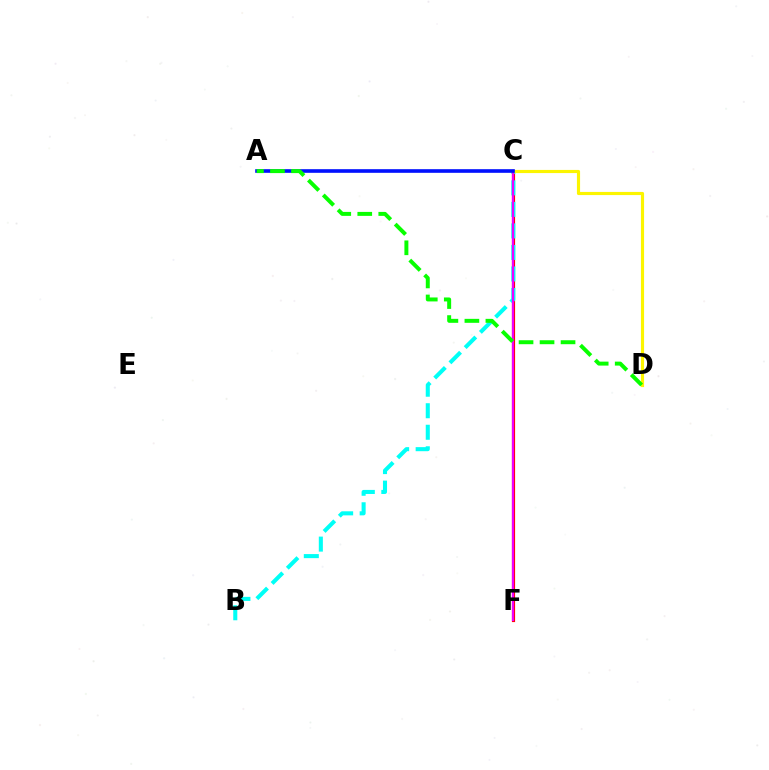{('C', 'F'): [{'color': '#ff0000', 'line_style': 'solid', 'thickness': 2.28}, {'color': '#ee00ff', 'line_style': 'solid', 'thickness': 1.59}], ('B', 'C'): [{'color': '#00fff6', 'line_style': 'dashed', 'thickness': 2.92}], ('C', 'D'): [{'color': '#fcf500', 'line_style': 'solid', 'thickness': 2.27}], ('A', 'C'): [{'color': '#0010ff', 'line_style': 'solid', 'thickness': 2.61}], ('A', 'D'): [{'color': '#08ff00', 'line_style': 'dashed', 'thickness': 2.85}]}